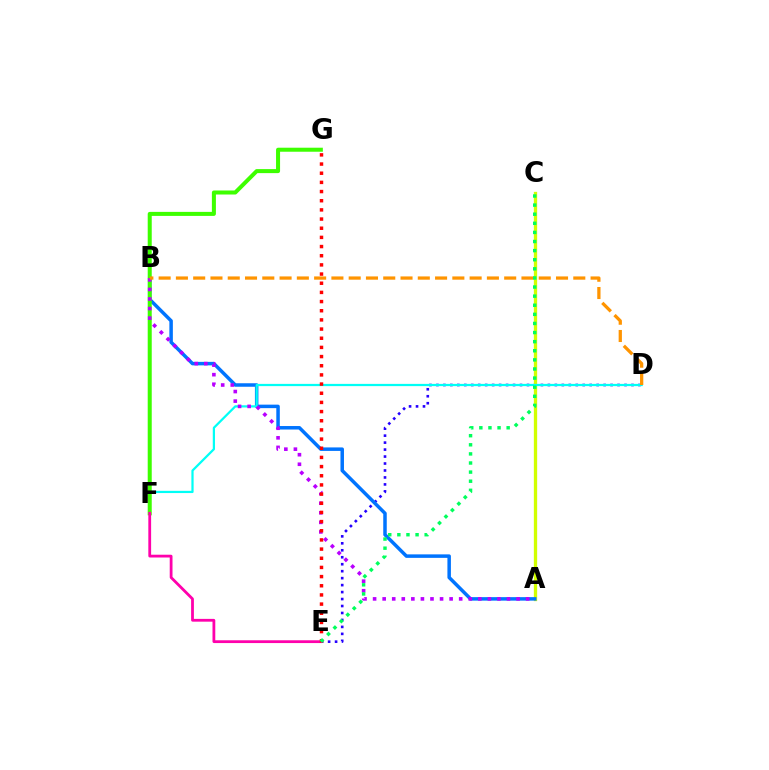{('D', 'E'): [{'color': '#2500ff', 'line_style': 'dotted', 'thickness': 1.89}], ('A', 'C'): [{'color': '#d1ff00', 'line_style': 'solid', 'thickness': 2.38}], ('A', 'B'): [{'color': '#0074ff', 'line_style': 'solid', 'thickness': 2.52}, {'color': '#b900ff', 'line_style': 'dotted', 'thickness': 2.6}], ('D', 'F'): [{'color': '#00fff6', 'line_style': 'solid', 'thickness': 1.61}], ('F', 'G'): [{'color': '#3dff00', 'line_style': 'solid', 'thickness': 2.9}], ('B', 'D'): [{'color': '#ff9400', 'line_style': 'dashed', 'thickness': 2.35}], ('E', 'F'): [{'color': '#ff00ac', 'line_style': 'solid', 'thickness': 2.01}], ('E', 'G'): [{'color': '#ff0000', 'line_style': 'dotted', 'thickness': 2.49}], ('C', 'E'): [{'color': '#00ff5c', 'line_style': 'dotted', 'thickness': 2.47}]}